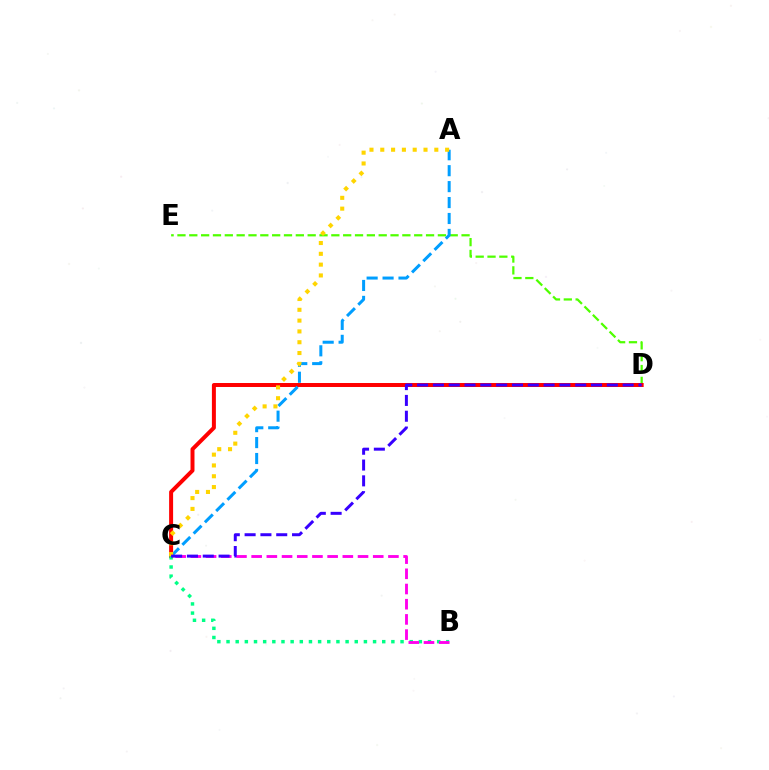{('D', 'E'): [{'color': '#4fff00', 'line_style': 'dashed', 'thickness': 1.61}], ('C', 'D'): [{'color': '#ff0000', 'line_style': 'solid', 'thickness': 2.86}, {'color': '#3700ff', 'line_style': 'dashed', 'thickness': 2.15}], ('A', 'C'): [{'color': '#009eff', 'line_style': 'dashed', 'thickness': 2.16}, {'color': '#ffd500', 'line_style': 'dotted', 'thickness': 2.94}], ('B', 'C'): [{'color': '#00ff86', 'line_style': 'dotted', 'thickness': 2.49}, {'color': '#ff00ed', 'line_style': 'dashed', 'thickness': 2.06}]}